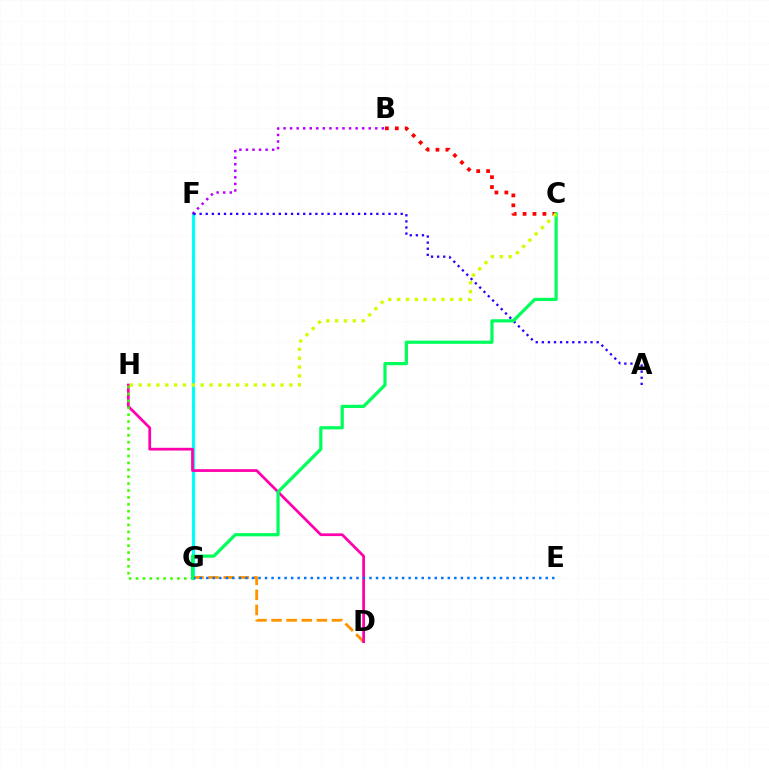{('F', 'G'): [{'color': '#00fff6', 'line_style': 'solid', 'thickness': 2.25}], ('D', 'G'): [{'color': '#ff9400', 'line_style': 'dashed', 'thickness': 2.05}], ('D', 'H'): [{'color': '#ff00ac', 'line_style': 'solid', 'thickness': 1.98}], ('B', 'F'): [{'color': '#b900ff', 'line_style': 'dotted', 'thickness': 1.78}], ('G', 'H'): [{'color': '#3dff00', 'line_style': 'dotted', 'thickness': 1.87}], ('A', 'F'): [{'color': '#2500ff', 'line_style': 'dotted', 'thickness': 1.66}], ('E', 'G'): [{'color': '#0074ff', 'line_style': 'dotted', 'thickness': 1.77}], ('B', 'C'): [{'color': '#ff0000', 'line_style': 'dotted', 'thickness': 2.69}], ('C', 'G'): [{'color': '#00ff5c', 'line_style': 'solid', 'thickness': 2.31}], ('C', 'H'): [{'color': '#d1ff00', 'line_style': 'dotted', 'thickness': 2.41}]}